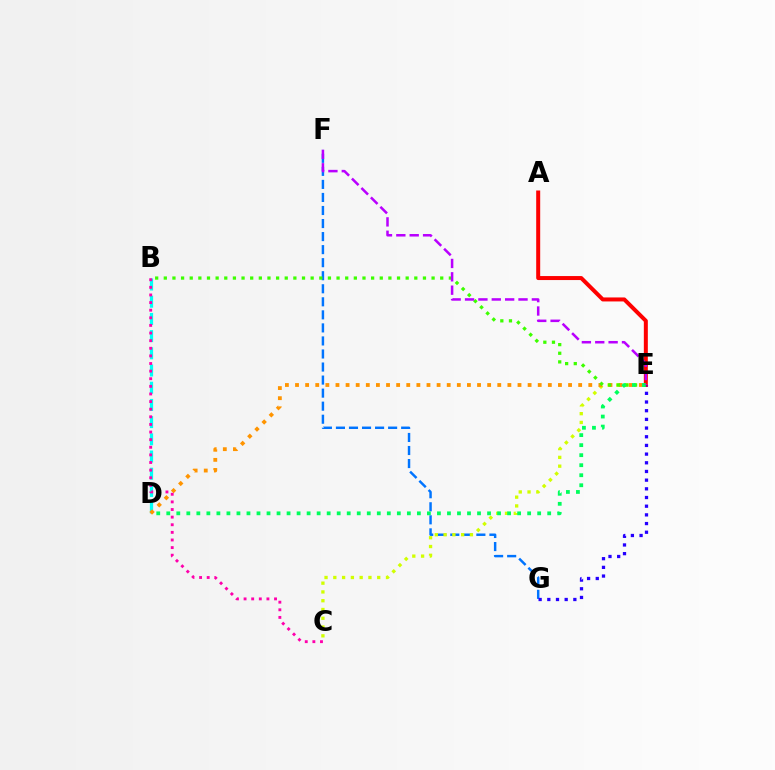{('B', 'D'): [{'color': '#00fff6', 'line_style': 'dashed', 'thickness': 2.34}], ('F', 'G'): [{'color': '#0074ff', 'line_style': 'dashed', 'thickness': 1.77}], ('C', 'E'): [{'color': '#d1ff00', 'line_style': 'dotted', 'thickness': 2.39}], ('D', 'E'): [{'color': '#ff9400', 'line_style': 'dotted', 'thickness': 2.75}, {'color': '#00ff5c', 'line_style': 'dotted', 'thickness': 2.72}], ('A', 'E'): [{'color': '#ff0000', 'line_style': 'solid', 'thickness': 2.88}], ('B', 'E'): [{'color': '#3dff00', 'line_style': 'dotted', 'thickness': 2.35}], ('E', 'G'): [{'color': '#2500ff', 'line_style': 'dotted', 'thickness': 2.36}], ('E', 'F'): [{'color': '#b900ff', 'line_style': 'dashed', 'thickness': 1.82}], ('B', 'C'): [{'color': '#ff00ac', 'line_style': 'dotted', 'thickness': 2.07}]}